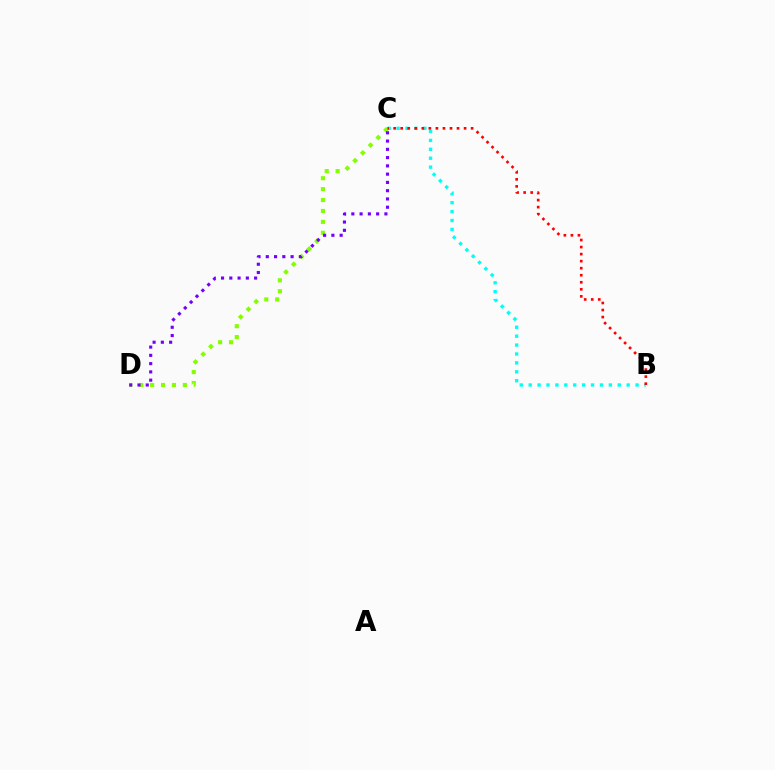{('B', 'C'): [{'color': '#00fff6', 'line_style': 'dotted', 'thickness': 2.42}, {'color': '#ff0000', 'line_style': 'dotted', 'thickness': 1.91}], ('C', 'D'): [{'color': '#84ff00', 'line_style': 'dotted', 'thickness': 2.96}, {'color': '#7200ff', 'line_style': 'dotted', 'thickness': 2.25}]}